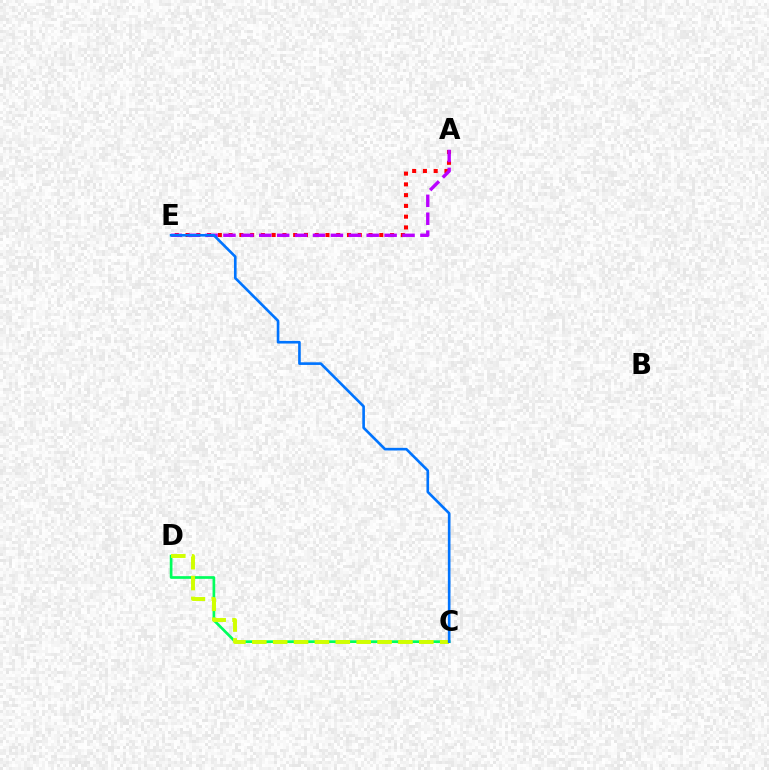{('C', 'D'): [{'color': '#00ff5c', 'line_style': 'solid', 'thickness': 1.93}, {'color': '#d1ff00', 'line_style': 'dashed', 'thickness': 2.84}], ('A', 'E'): [{'color': '#ff0000', 'line_style': 'dotted', 'thickness': 2.92}, {'color': '#b900ff', 'line_style': 'dashed', 'thickness': 2.43}], ('C', 'E'): [{'color': '#0074ff', 'line_style': 'solid', 'thickness': 1.9}]}